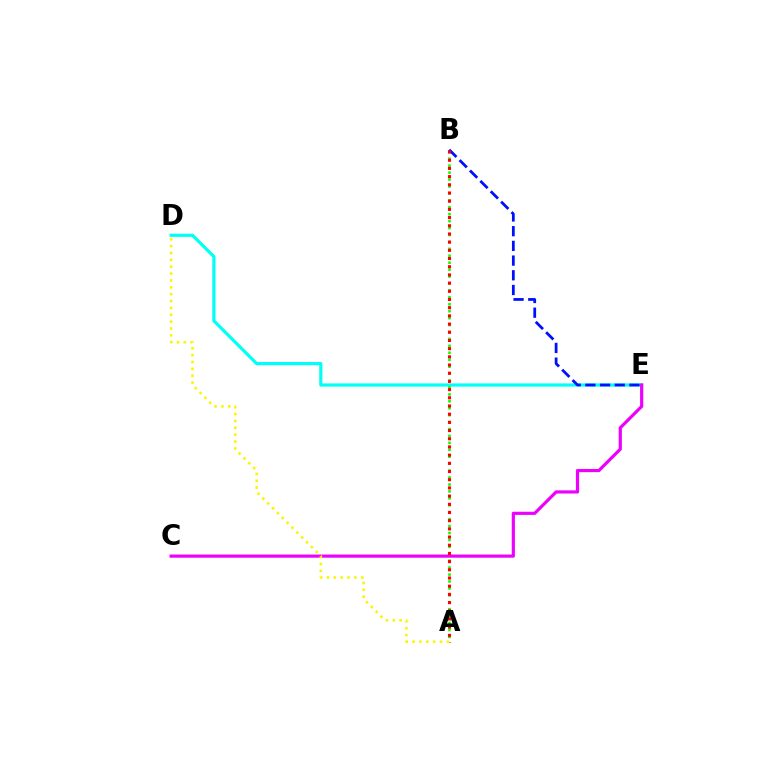{('D', 'E'): [{'color': '#00fff6', 'line_style': 'solid', 'thickness': 2.3}], ('A', 'B'): [{'color': '#08ff00', 'line_style': 'dotted', 'thickness': 1.88}, {'color': '#ff0000', 'line_style': 'dotted', 'thickness': 2.23}], ('B', 'E'): [{'color': '#0010ff', 'line_style': 'dashed', 'thickness': 2.0}], ('C', 'E'): [{'color': '#ee00ff', 'line_style': 'solid', 'thickness': 2.29}], ('A', 'D'): [{'color': '#fcf500', 'line_style': 'dotted', 'thickness': 1.86}]}